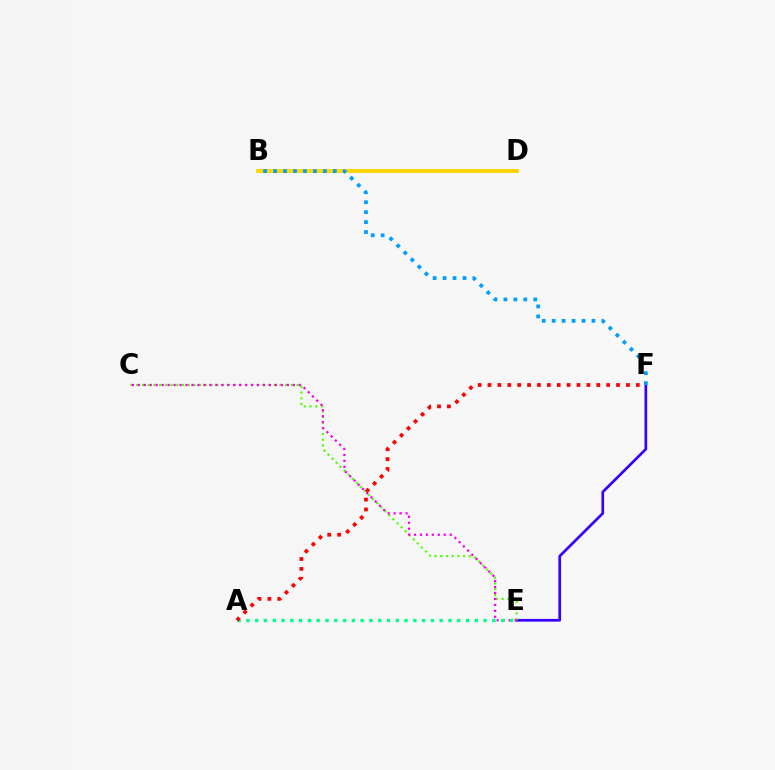{('E', 'F'): [{'color': '#3700ff', 'line_style': 'solid', 'thickness': 1.94}], ('C', 'E'): [{'color': '#4fff00', 'line_style': 'dotted', 'thickness': 1.56}, {'color': '#ff00ed', 'line_style': 'dotted', 'thickness': 1.62}], ('B', 'D'): [{'color': '#ffd500', 'line_style': 'solid', 'thickness': 2.83}], ('B', 'F'): [{'color': '#009eff', 'line_style': 'dotted', 'thickness': 2.7}], ('A', 'E'): [{'color': '#00ff86', 'line_style': 'dotted', 'thickness': 2.39}], ('A', 'F'): [{'color': '#ff0000', 'line_style': 'dotted', 'thickness': 2.69}]}